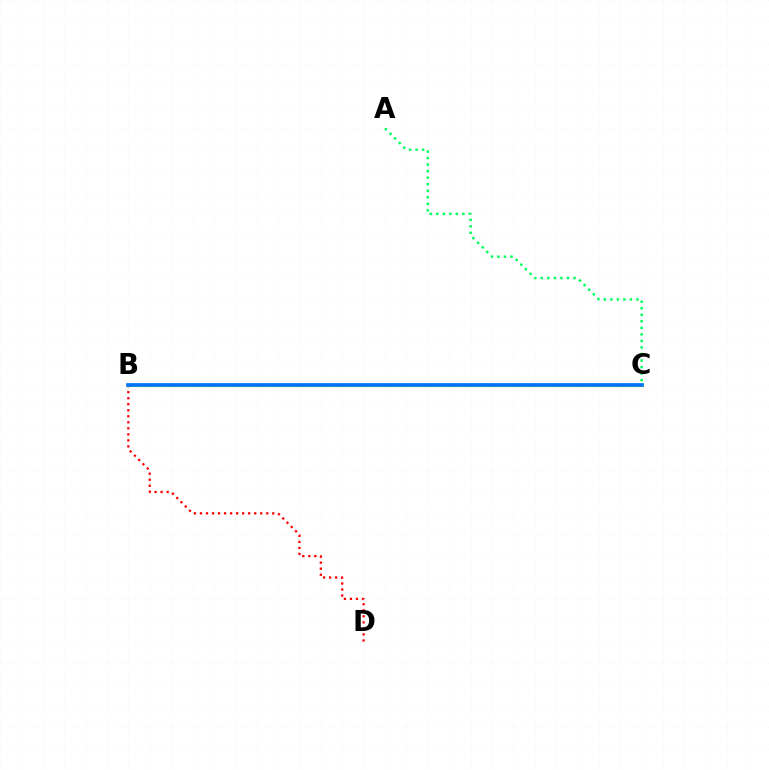{('B', 'D'): [{'color': '#ff0000', 'line_style': 'dotted', 'thickness': 1.64}], ('B', 'C'): [{'color': '#b900ff', 'line_style': 'dotted', 'thickness': 1.55}, {'color': '#d1ff00', 'line_style': 'solid', 'thickness': 2.28}, {'color': '#0074ff', 'line_style': 'solid', 'thickness': 2.68}], ('A', 'C'): [{'color': '#00ff5c', 'line_style': 'dotted', 'thickness': 1.77}]}